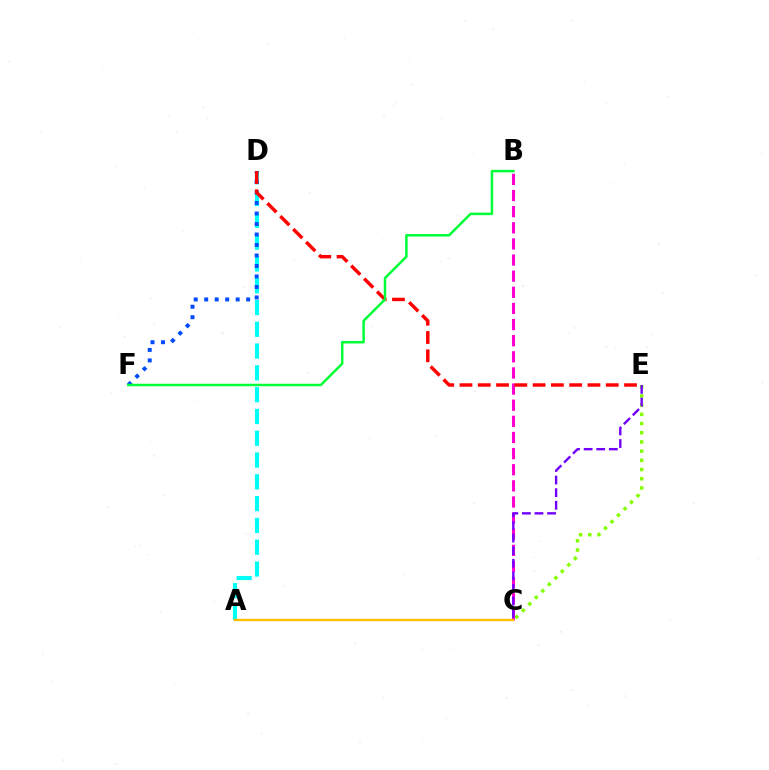{('C', 'E'): [{'color': '#84ff00', 'line_style': 'dotted', 'thickness': 2.5}, {'color': '#7200ff', 'line_style': 'dashed', 'thickness': 1.71}], ('A', 'D'): [{'color': '#00fff6', 'line_style': 'dashed', 'thickness': 2.96}], ('D', 'F'): [{'color': '#004bff', 'line_style': 'dotted', 'thickness': 2.85}], ('B', 'C'): [{'color': '#ff00cf', 'line_style': 'dashed', 'thickness': 2.19}], ('D', 'E'): [{'color': '#ff0000', 'line_style': 'dashed', 'thickness': 2.48}], ('B', 'F'): [{'color': '#00ff39', 'line_style': 'solid', 'thickness': 1.8}], ('A', 'C'): [{'color': '#ffbd00', 'line_style': 'solid', 'thickness': 1.69}]}